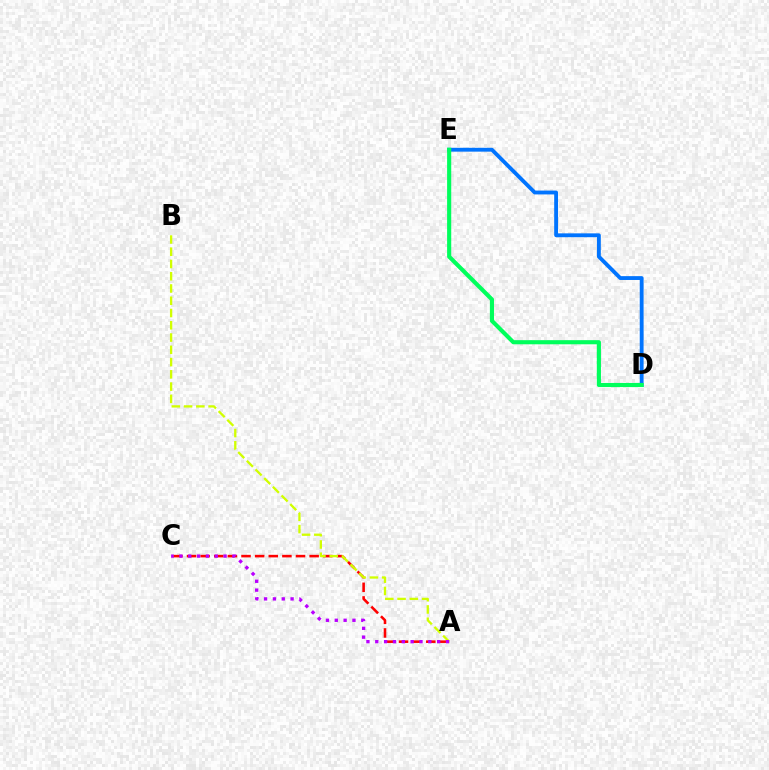{('D', 'E'): [{'color': '#0074ff', 'line_style': 'solid', 'thickness': 2.77}, {'color': '#00ff5c', 'line_style': 'solid', 'thickness': 2.97}], ('A', 'C'): [{'color': '#ff0000', 'line_style': 'dashed', 'thickness': 1.85}, {'color': '#b900ff', 'line_style': 'dotted', 'thickness': 2.4}], ('A', 'B'): [{'color': '#d1ff00', 'line_style': 'dashed', 'thickness': 1.67}]}